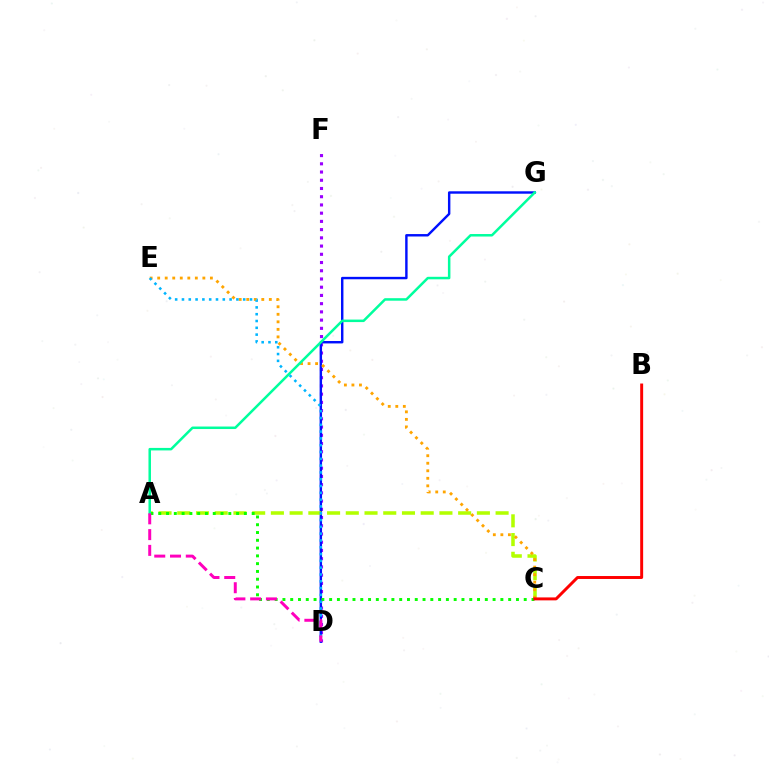{('D', 'F'): [{'color': '#9b00ff', 'line_style': 'dotted', 'thickness': 2.24}], ('D', 'G'): [{'color': '#0010ff', 'line_style': 'solid', 'thickness': 1.75}], ('A', 'C'): [{'color': '#b3ff00', 'line_style': 'dashed', 'thickness': 2.54}, {'color': '#08ff00', 'line_style': 'dotted', 'thickness': 2.11}], ('C', 'E'): [{'color': '#ffa500', 'line_style': 'dotted', 'thickness': 2.05}], ('B', 'C'): [{'color': '#ff0000', 'line_style': 'solid', 'thickness': 2.12}], ('A', 'G'): [{'color': '#00ff9d', 'line_style': 'solid', 'thickness': 1.8}], ('D', 'E'): [{'color': '#00b5ff', 'line_style': 'dotted', 'thickness': 1.85}], ('A', 'D'): [{'color': '#ff00bd', 'line_style': 'dashed', 'thickness': 2.14}]}